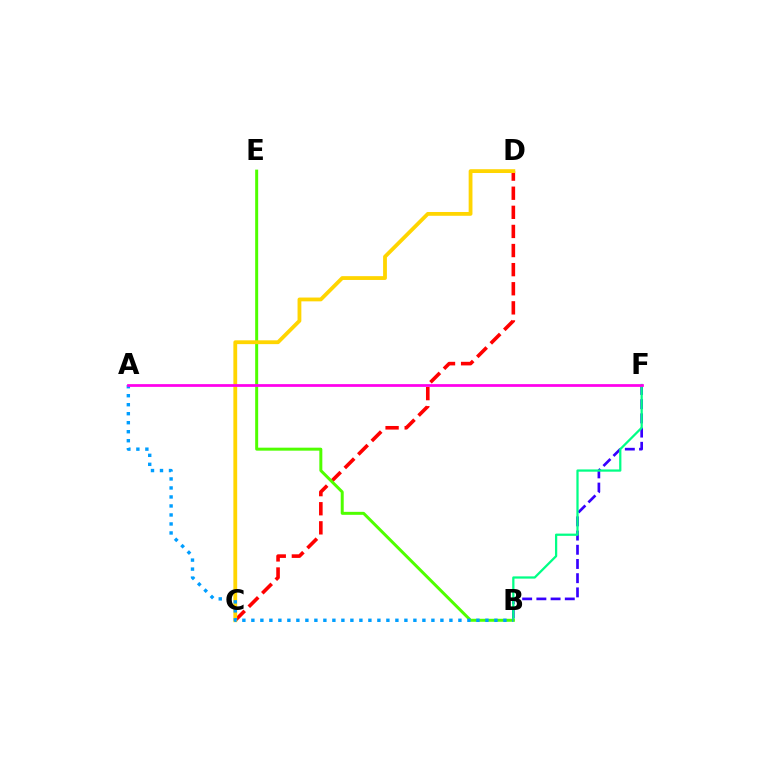{('C', 'D'): [{'color': '#ff0000', 'line_style': 'dashed', 'thickness': 2.6}, {'color': '#ffd500', 'line_style': 'solid', 'thickness': 2.74}], ('B', 'F'): [{'color': '#3700ff', 'line_style': 'dashed', 'thickness': 1.93}, {'color': '#00ff86', 'line_style': 'solid', 'thickness': 1.62}], ('B', 'E'): [{'color': '#4fff00', 'line_style': 'solid', 'thickness': 2.15}], ('A', 'B'): [{'color': '#009eff', 'line_style': 'dotted', 'thickness': 2.45}], ('A', 'F'): [{'color': '#ff00ed', 'line_style': 'solid', 'thickness': 1.98}]}